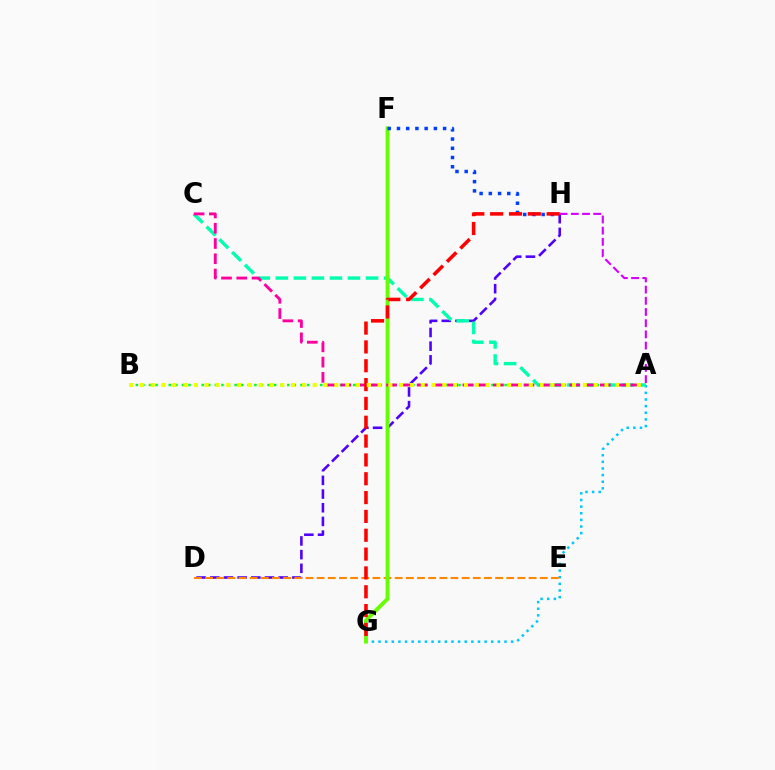{('A', 'G'): [{'color': '#00c7ff', 'line_style': 'dotted', 'thickness': 1.8}], ('D', 'H'): [{'color': '#4f00ff', 'line_style': 'dashed', 'thickness': 1.86}], ('A', 'B'): [{'color': '#00ff27', 'line_style': 'dotted', 'thickness': 1.79}, {'color': '#eeff00', 'line_style': 'dotted', 'thickness': 2.94}], ('D', 'E'): [{'color': '#ff8800', 'line_style': 'dashed', 'thickness': 1.52}], ('A', 'C'): [{'color': '#00ffaf', 'line_style': 'dashed', 'thickness': 2.45}, {'color': '#ff00a0', 'line_style': 'dashed', 'thickness': 2.07}], ('F', 'G'): [{'color': '#66ff00', 'line_style': 'solid', 'thickness': 2.76}], ('F', 'H'): [{'color': '#003fff', 'line_style': 'dotted', 'thickness': 2.51}], ('A', 'H'): [{'color': '#d600ff', 'line_style': 'dashed', 'thickness': 1.52}], ('G', 'H'): [{'color': '#ff0000', 'line_style': 'dashed', 'thickness': 2.56}]}